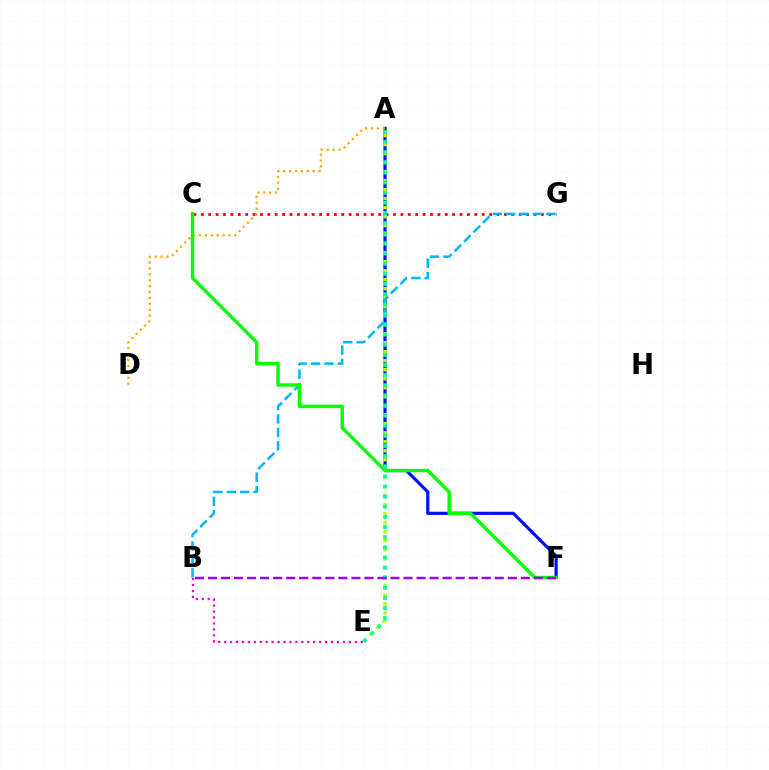{('A', 'F'): [{'color': '#0010ff', 'line_style': 'solid', 'thickness': 2.29}], ('C', 'G'): [{'color': '#ff0000', 'line_style': 'dotted', 'thickness': 2.01}], ('A', 'E'): [{'color': '#b3ff00', 'line_style': 'dotted', 'thickness': 2.45}, {'color': '#00ff9d', 'line_style': 'dotted', 'thickness': 2.75}], ('B', 'G'): [{'color': '#00b5ff', 'line_style': 'dashed', 'thickness': 1.82}], ('A', 'D'): [{'color': '#ffa500', 'line_style': 'dotted', 'thickness': 1.6}], ('C', 'F'): [{'color': '#08ff00', 'line_style': 'solid', 'thickness': 2.47}], ('B', 'F'): [{'color': '#9b00ff', 'line_style': 'dashed', 'thickness': 1.77}], ('B', 'E'): [{'color': '#ff00bd', 'line_style': 'dotted', 'thickness': 1.61}]}